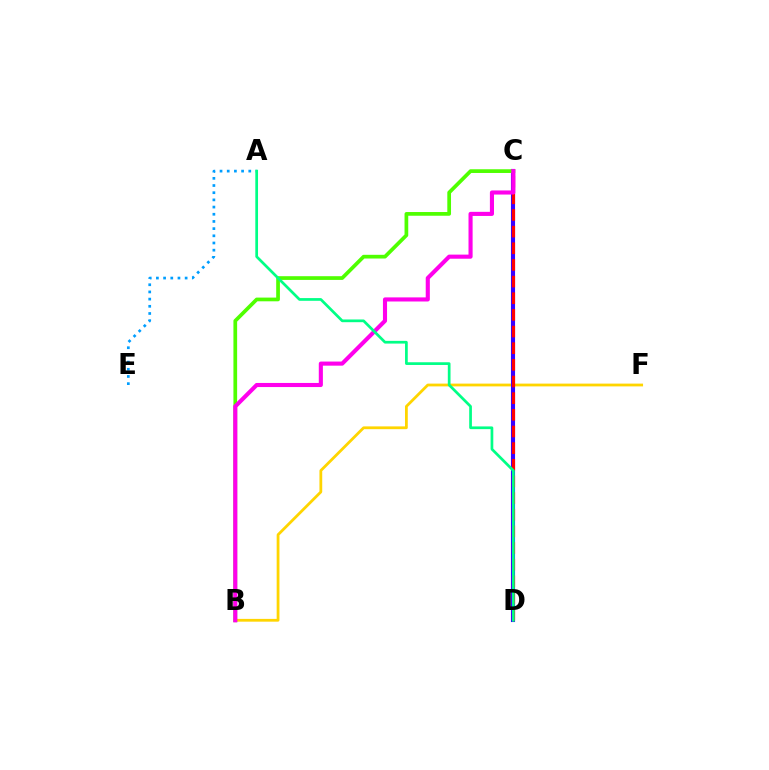{('B', 'F'): [{'color': '#ffd500', 'line_style': 'solid', 'thickness': 2.0}], ('C', 'D'): [{'color': '#3700ff', 'line_style': 'solid', 'thickness': 2.96}, {'color': '#ff0000', 'line_style': 'dashed', 'thickness': 2.26}], ('B', 'C'): [{'color': '#4fff00', 'line_style': 'solid', 'thickness': 2.67}, {'color': '#ff00ed', 'line_style': 'solid', 'thickness': 2.96}], ('A', 'E'): [{'color': '#009eff', 'line_style': 'dotted', 'thickness': 1.95}], ('A', 'D'): [{'color': '#00ff86', 'line_style': 'solid', 'thickness': 1.95}]}